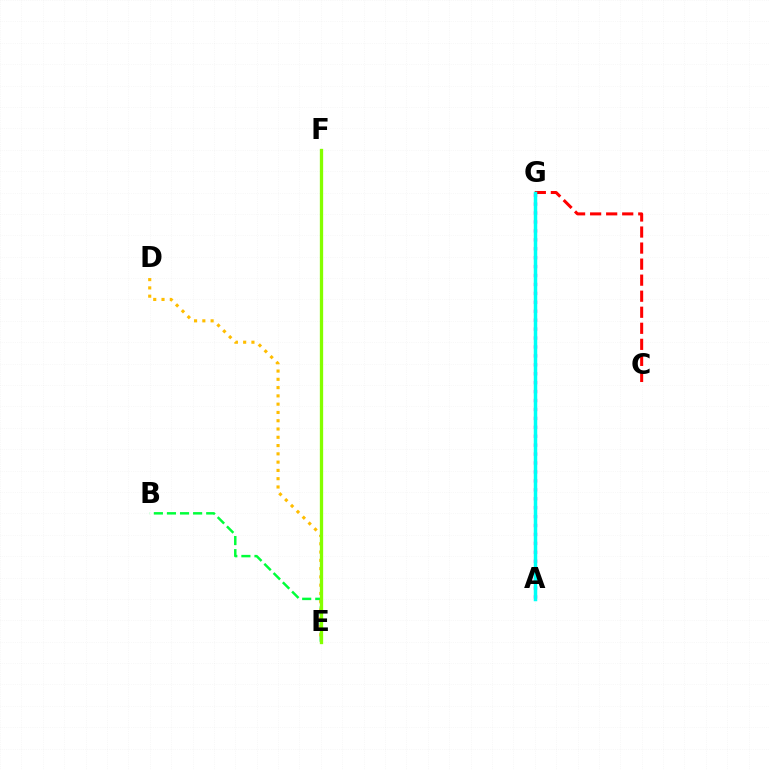{('B', 'E'): [{'color': '#00ff39', 'line_style': 'dashed', 'thickness': 1.78}], ('A', 'G'): [{'color': '#ff00cf', 'line_style': 'dotted', 'thickness': 2.43}, {'color': '#7200ff', 'line_style': 'dotted', 'thickness': 1.88}, {'color': '#004bff', 'line_style': 'dotted', 'thickness': 1.93}, {'color': '#00fff6', 'line_style': 'solid', 'thickness': 2.51}], ('C', 'G'): [{'color': '#ff0000', 'line_style': 'dashed', 'thickness': 2.18}], ('D', 'E'): [{'color': '#ffbd00', 'line_style': 'dotted', 'thickness': 2.25}], ('E', 'F'): [{'color': '#84ff00', 'line_style': 'solid', 'thickness': 2.38}]}